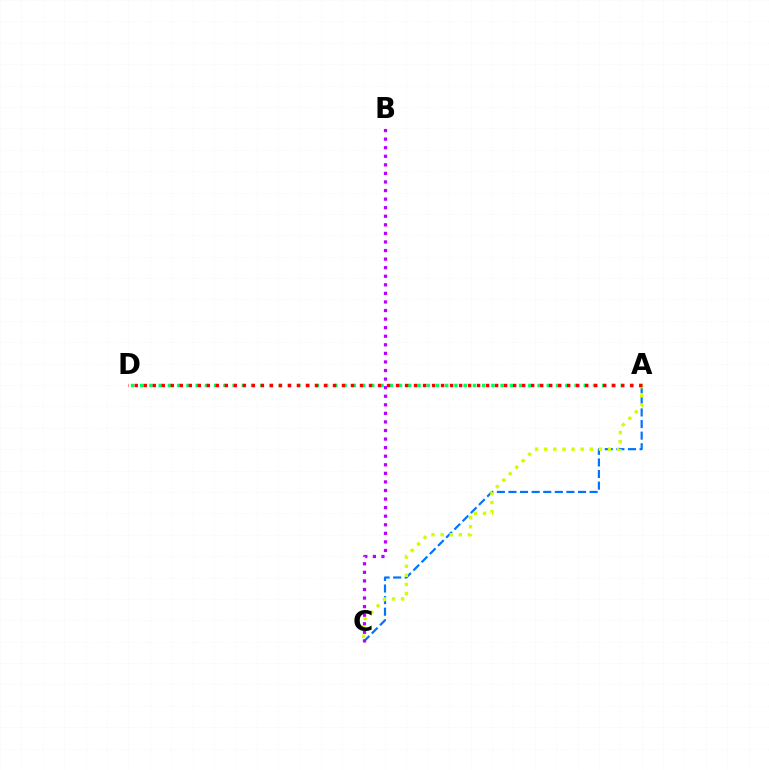{('A', 'C'): [{'color': '#0074ff', 'line_style': 'dashed', 'thickness': 1.58}, {'color': '#d1ff00', 'line_style': 'dotted', 'thickness': 2.48}], ('A', 'D'): [{'color': '#00ff5c', 'line_style': 'dotted', 'thickness': 2.51}, {'color': '#ff0000', 'line_style': 'dotted', 'thickness': 2.45}], ('B', 'C'): [{'color': '#b900ff', 'line_style': 'dotted', 'thickness': 2.33}]}